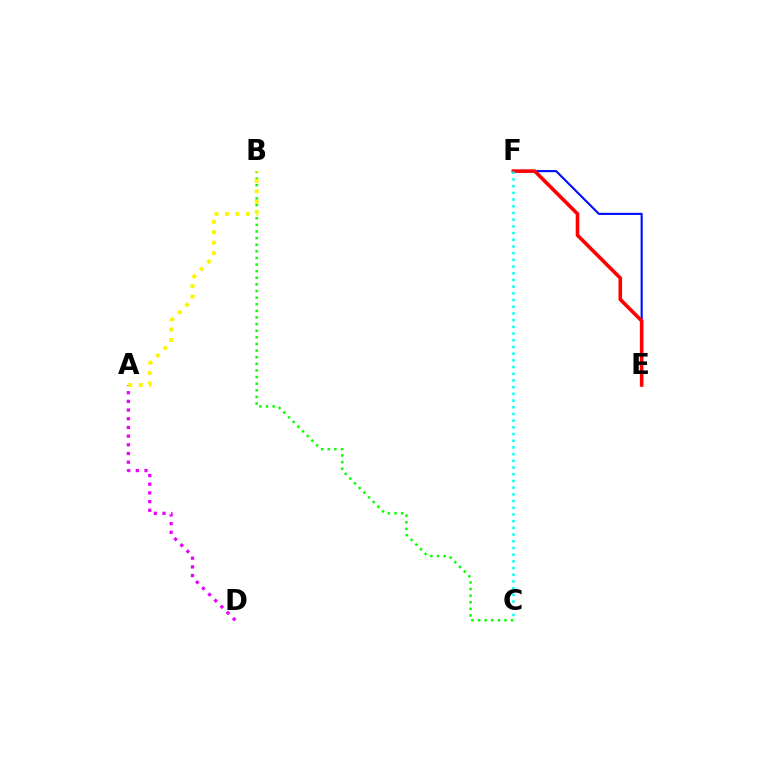{('A', 'D'): [{'color': '#ee00ff', 'line_style': 'dotted', 'thickness': 2.36}], ('E', 'F'): [{'color': '#0010ff', 'line_style': 'solid', 'thickness': 1.54}, {'color': '#ff0000', 'line_style': 'solid', 'thickness': 2.58}], ('B', 'C'): [{'color': '#08ff00', 'line_style': 'dotted', 'thickness': 1.8}], ('A', 'B'): [{'color': '#fcf500', 'line_style': 'dotted', 'thickness': 2.84}], ('C', 'F'): [{'color': '#00fff6', 'line_style': 'dotted', 'thickness': 1.82}]}